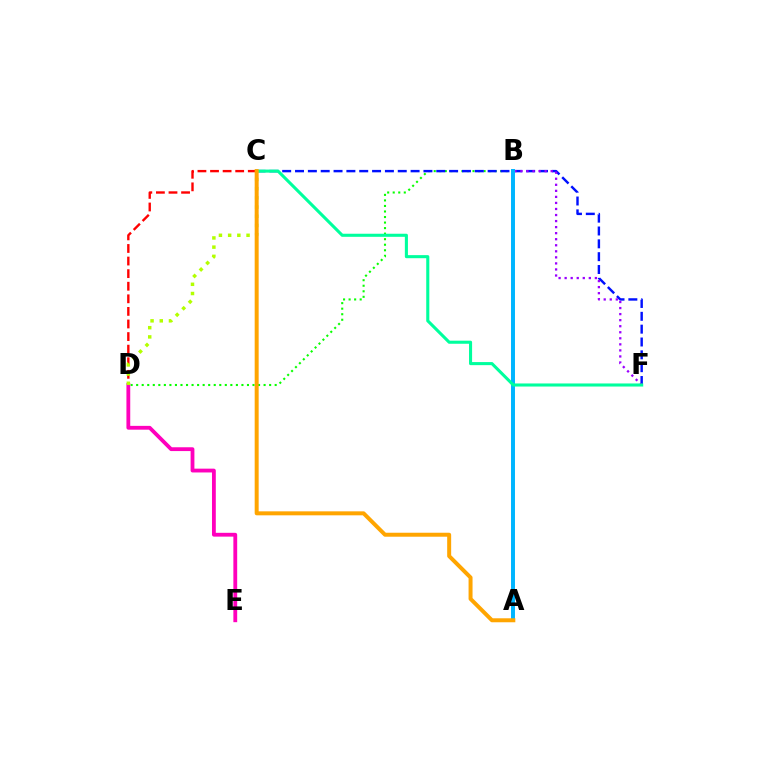{('B', 'D'): [{'color': '#08ff00', 'line_style': 'dotted', 'thickness': 1.51}], ('C', 'F'): [{'color': '#0010ff', 'line_style': 'dashed', 'thickness': 1.74}, {'color': '#00ff9d', 'line_style': 'solid', 'thickness': 2.21}], ('B', 'F'): [{'color': '#9b00ff', 'line_style': 'dotted', 'thickness': 1.64}], ('A', 'B'): [{'color': '#00b5ff', 'line_style': 'solid', 'thickness': 2.85}], ('D', 'E'): [{'color': '#ff00bd', 'line_style': 'solid', 'thickness': 2.74}], ('C', 'D'): [{'color': '#ff0000', 'line_style': 'dashed', 'thickness': 1.71}, {'color': '#b3ff00', 'line_style': 'dotted', 'thickness': 2.5}], ('A', 'C'): [{'color': '#ffa500', 'line_style': 'solid', 'thickness': 2.86}]}